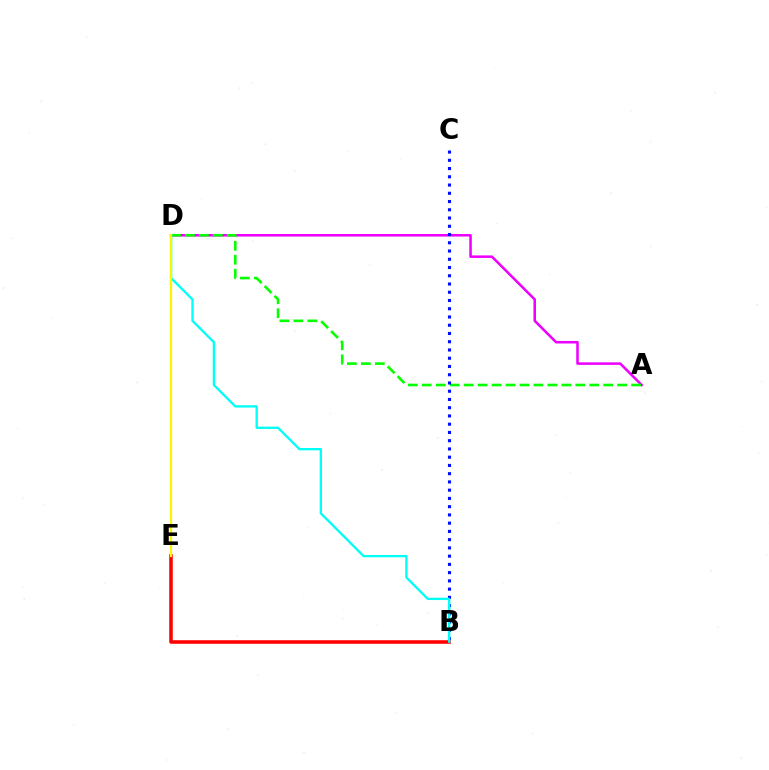{('A', 'D'): [{'color': '#ee00ff', 'line_style': 'solid', 'thickness': 1.82}, {'color': '#08ff00', 'line_style': 'dashed', 'thickness': 1.9}], ('B', 'C'): [{'color': '#0010ff', 'line_style': 'dotted', 'thickness': 2.24}], ('B', 'E'): [{'color': '#ff0000', 'line_style': 'solid', 'thickness': 2.56}], ('B', 'D'): [{'color': '#00fff6', 'line_style': 'solid', 'thickness': 1.67}], ('D', 'E'): [{'color': '#fcf500', 'line_style': 'solid', 'thickness': 1.59}]}